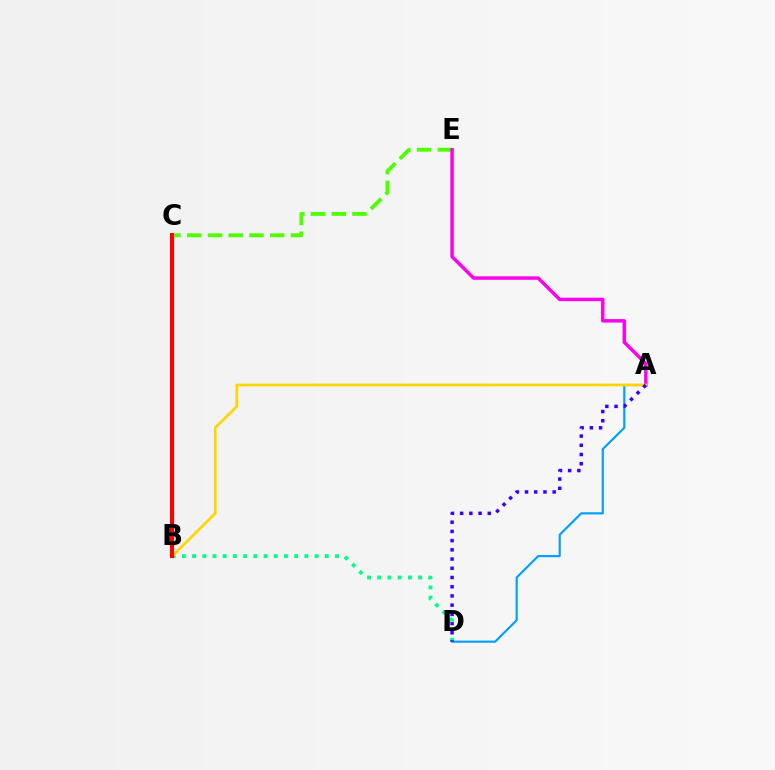{('A', 'D'): [{'color': '#009eff', 'line_style': 'solid', 'thickness': 1.54}, {'color': '#3700ff', 'line_style': 'dotted', 'thickness': 2.5}], ('C', 'E'): [{'color': '#4fff00', 'line_style': 'dashed', 'thickness': 2.82}], ('B', 'D'): [{'color': '#00ff86', 'line_style': 'dotted', 'thickness': 2.77}], ('A', 'E'): [{'color': '#ff00ed', 'line_style': 'solid', 'thickness': 2.49}], ('A', 'B'): [{'color': '#ffd500', 'line_style': 'solid', 'thickness': 1.95}], ('B', 'C'): [{'color': '#ff0000', 'line_style': 'solid', 'thickness': 2.96}]}